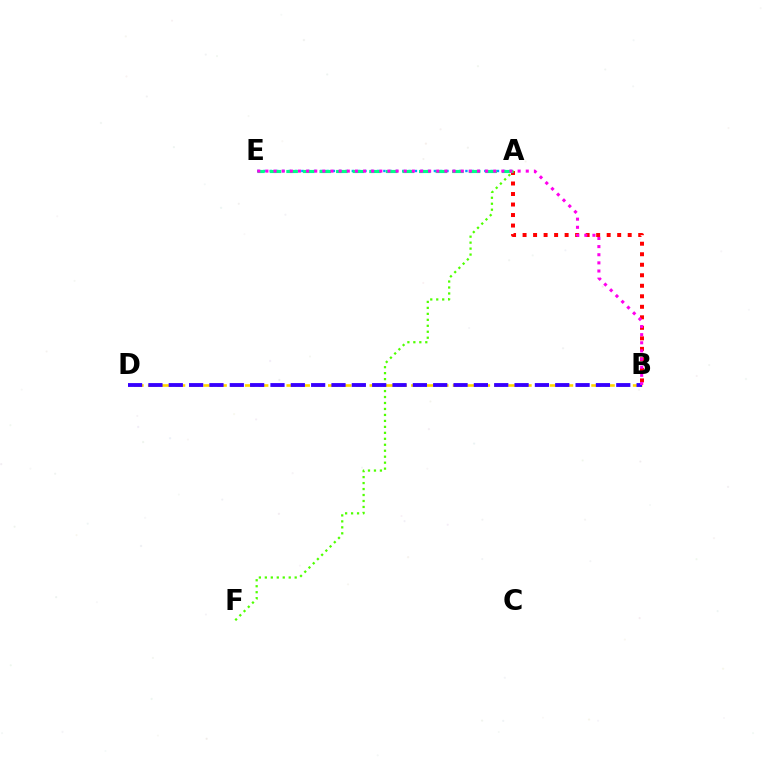{('A', 'E'): [{'color': '#009eff', 'line_style': 'dotted', 'thickness': 1.71}, {'color': '#00ff86', 'line_style': 'dashed', 'thickness': 2.25}], ('A', 'B'): [{'color': '#ff0000', 'line_style': 'dotted', 'thickness': 2.86}], ('B', 'D'): [{'color': '#ffd500', 'line_style': 'dashed', 'thickness': 1.88}, {'color': '#3700ff', 'line_style': 'dashed', 'thickness': 2.76}], ('A', 'F'): [{'color': '#4fff00', 'line_style': 'dotted', 'thickness': 1.62}], ('B', 'E'): [{'color': '#ff00ed', 'line_style': 'dotted', 'thickness': 2.21}]}